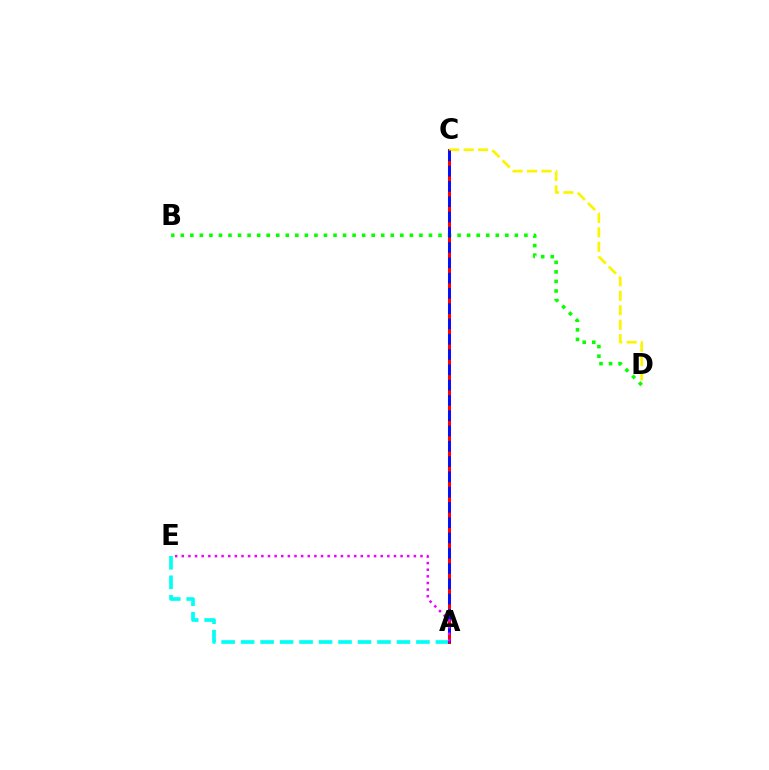{('A', 'E'): [{'color': '#00fff6', 'line_style': 'dashed', 'thickness': 2.65}, {'color': '#ee00ff', 'line_style': 'dotted', 'thickness': 1.8}], ('A', 'C'): [{'color': '#ff0000', 'line_style': 'solid', 'thickness': 2.19}, {'color': '#0010ff', 'line_style': 'dashed', 'thickness': 2.08}], ('C', 'D'): [{'color': '#fcf500', 'line_style': 'dashed', 'thickness': 1.96}], ('B', 'D'): [{'color': '#08ff00', 'line_style': 'dotted', 'thickness': 2.59}]}